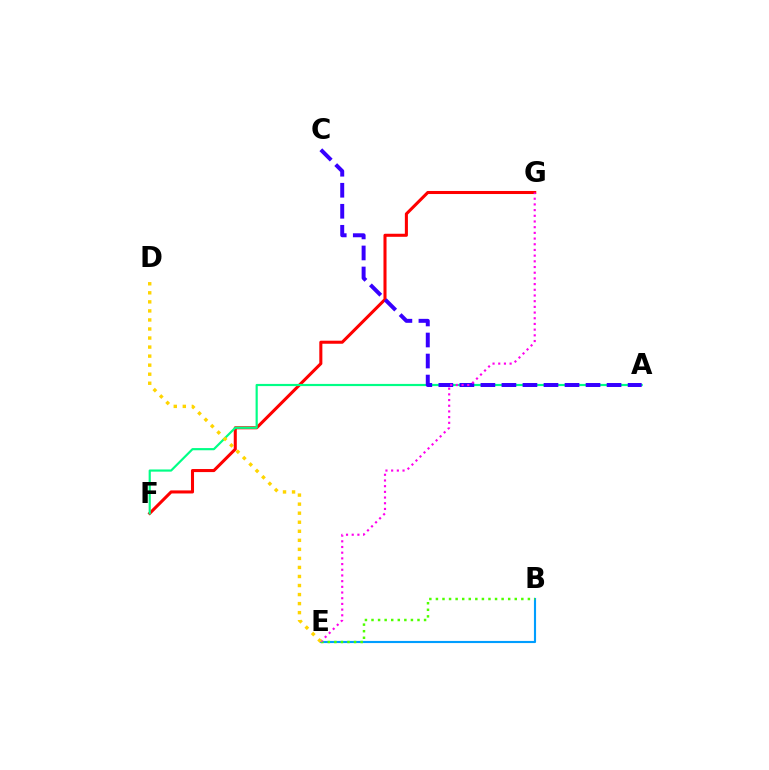{('F', 'G'): [{'color': '#ff0000', 'line_style': 'solid', 'thickness': 2.2}], ('B', 'E'): [{'color': '#009eff', 'line_style': 'solid', 'thickness': 1.53}, {'color': '#4fff00', 'line_style': 'dotted', 'thickness': 1.79}], ('A', 'F'): [{'color': '#00ff86', 'line_style': 'solid', 'thickness': 1.57}], ('A', 'C'): [{'color': '#3700ff', 'line_style': 'dashed', 'thickness': 2.86}], ('E', 'G'): [{'color': '#ff00ed', 'line_style': 'dotted', 'thickness': 1.55}], ('D', 'E'): [{'color': '#ffd500', 'line_style': 'dotted', 'thickness': 2.46}]}